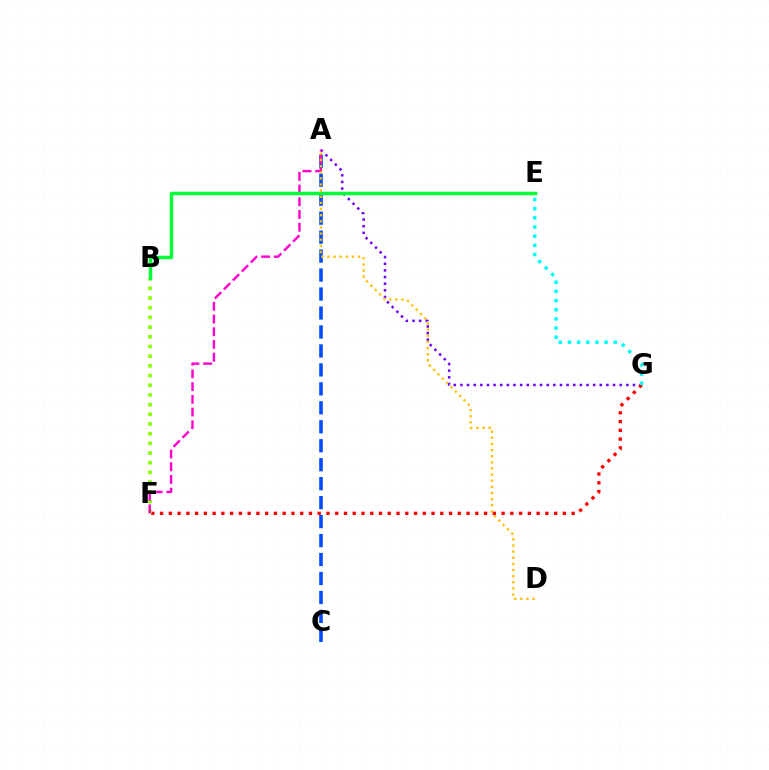{('A', 'G'): [{'color': '#7200ff', 'line_style': 'dotted', 'thickness': 1.8}], ('F', 'G'): [{'color': '#ff0000', 'line_style': 'dotted', 'thickness': 2.38}], ('B', 'F'): [{'color': '#84ff00', 'line_style': 'dotted', 'thickness': 2.63}], ('A', 'C'): [{'color': '#004bff', 'line_style': 'dashed', 'thickness': 2.58}], ('A', 'F'): [{'color': '#ff00cf', 'line_style': 'dashed', 'thickness': 1.73}], ('B', 'E'): [{'color': '#00ff39', 'line_style': 'solid', 'thickness': 2.51}], ('E', 'G'): [{'color': '#00fff6', 'line_style': 'dotted', 'thickness': 2.49}], ('A', 'D'): [{'color': '#ffbd00', 'line_style': 'dotted', 'thickness': 1.67}]}